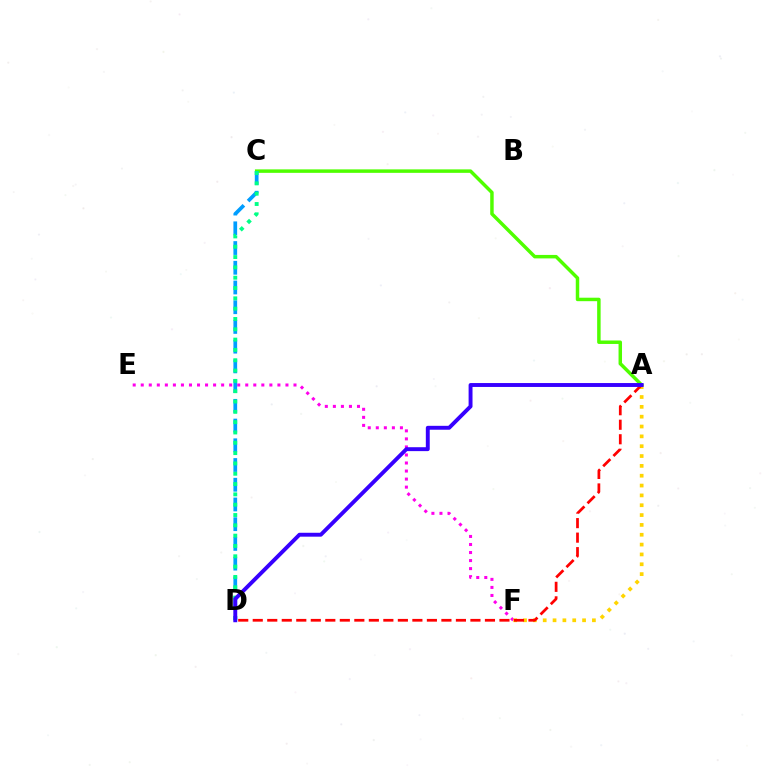{('A', 'C'): [{'color': '#4fff00', 'line_style': 'solid', 'thickness': 2.5}], ('E', 'F'): [{'color': '#ff00ed', 'line_style': 'dotted', 'thickness': 2.18}], ('C', 'D'): [{'color': '#009eff', 'line_style': 'dashed', 'thickness': 2.68}, {'color': '#00ff86', 'line_style': 'dotted', 'thickness': 2.8}], ('A', 'F'): [{'color': '#ffd500', 'line_style': 'dotted', 'thickness': 2.67}], ('A', 'D'): [{'color': '#ff0000', 'line_style': 'dashed', 'thickness': 1.97}, {'color': '#3700ff', 'line_style': 'solid', 'thickness': 2.81}]}